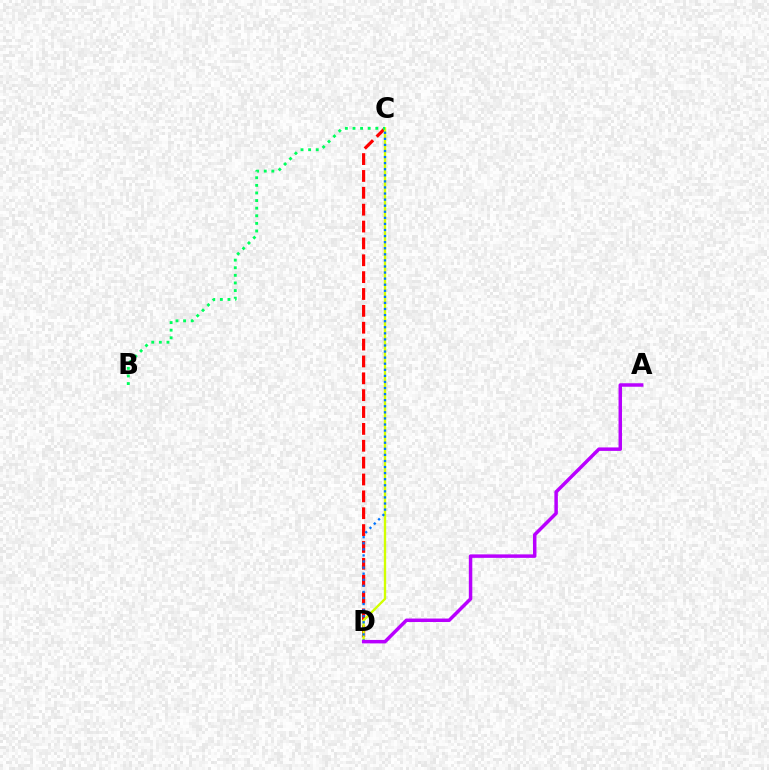{('C', 'D'): [{'color': '#ff0000', 'line_style': 'dashed', 'thickness': 2.29}, {'color': '#d1ff00', 'line_style': 'solid', 'thickness': 1.69}, {'color': '#0074ff', 'line_style': 'dotted', 'thickness': 1.65}], ('B', 'C'): [{'color': '#00ff5c', 'line_style': 'dotted', 'thickness': 2.07}], ('A', 'D'): [{'color': '#b900ff', 'line_style': 'solid', 'thickness': 2.5}]}